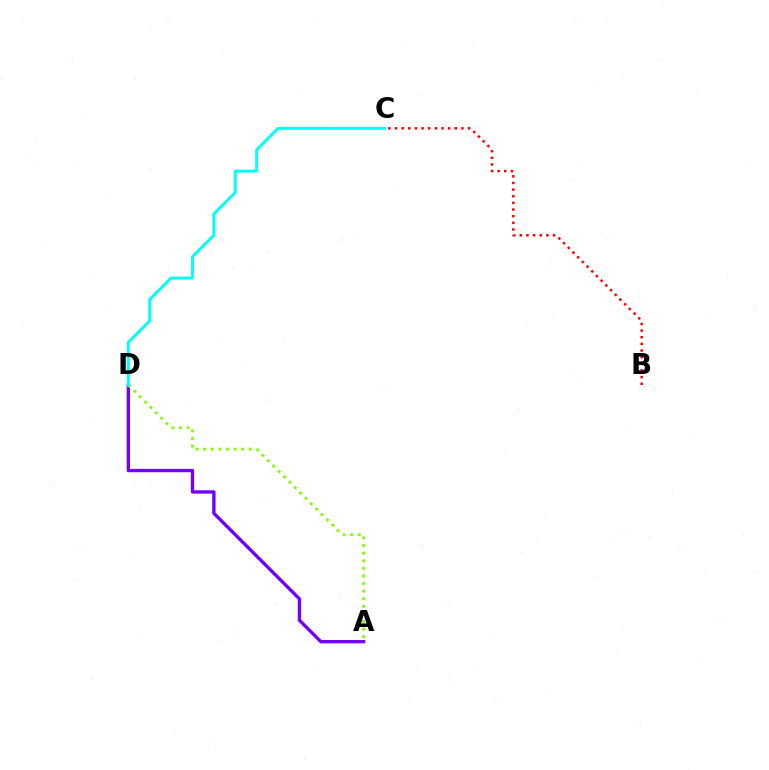{('B', 'C'): [{'color': '#ff0000', 'line_style': 'dotted', 'thickness': 1.8}], ('A', 'D'): [{'color': '#7200ff', 'line_style': 'solid', 'thickness': 2.4}, {'color': '#84ff00', 'line_style': 'dotted', 'thickness': 2.06}], ('C', 'D'): [{'color': '#00fff6', 'line_style': 'solid', 'thickness': 2.12}]}